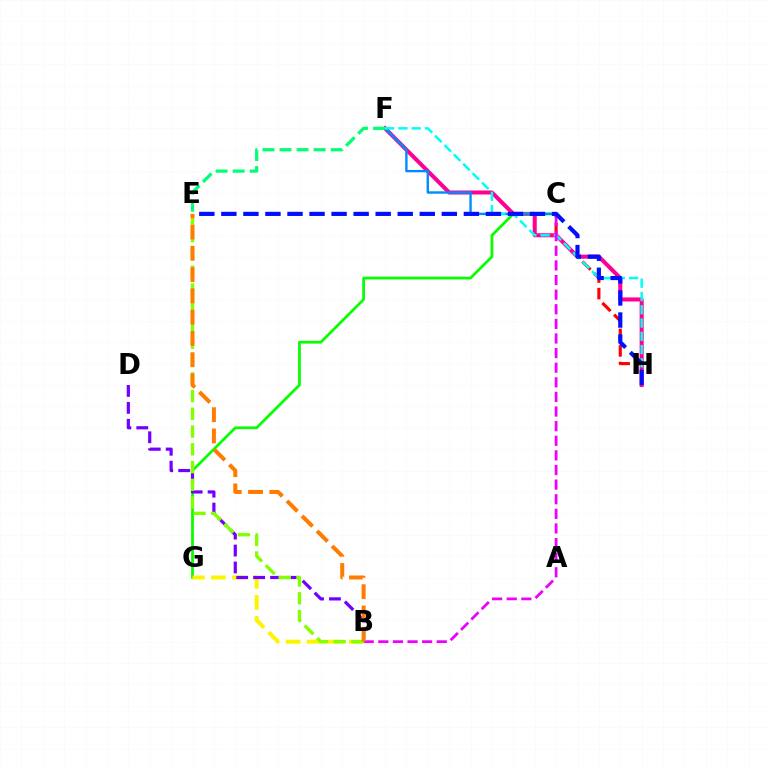{('C', 'H'): [{'color': '#ff0000', 'line_style': 'dashed', 'thickness': 2.25}], ('F', 'H'): [{'color': '#ff0094', 'line_style': 'solid', 'thickness': 2.91}, {'color': '#00fff6', 'line_style': 'dashed', 'thickness': 1.8}], ('C', 'G'): [{'color': '#08ff00', 'line_style': 'solid', 'thickness': 1.98}], ('C', 'F'): [{'color': '#008cff', 'line_style': 'solid', 'thickness': 1.71}], ('B', 'C'): [{'color': '#ee00ff', 'line_style': 'dashed', 'thickness': 1.99}], ('E', 'H'): [{'color': '#0010ff', 'line_style': 'dashed', 'thickness': 3.0}], ('B', 'G'): [{'color': '#fcf500', 'line_style': 'dashed', 'thickness': 2.86}], ('B', 'D'): [{'color': '#7200ff', 'line_style': 'dashed', 'thickness': 2.3}], ('B', 'E'): [{'color': '#84ff00', 'line_style': 'dashed', 'thickness': 2.41}, {'color': '#ff7c00', 'line_style': 'dashed', 'thickness': 2.89}], ('E', 'F'): [{'color': '#00ff74', 'line_style': 'dashed', 'thickness': 2.32}]}